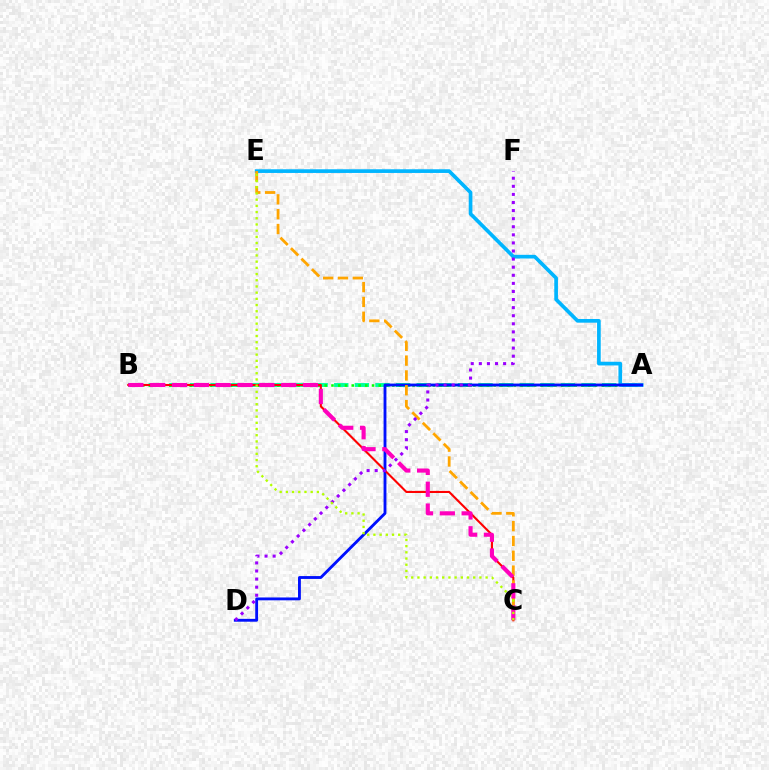{('A', 'B'): [{'color': '#00ff9d', 'line_style': 'dashed', 'thickness': 2.8}, {'color': '#08ff00', 'line_style': 'dotted', 'thickness': 1.84}], ('A', 'E'): [{'color': '#00b5ff', 'line_style': 'solid', 'thickness': 2.65}], ('A', 'D'): [{'color': '#0010ff', 'line_style': 'solid', 'thickness': 2.05}], ('B', 'C'): [{'color': '#ff0000', 'line_style': 'solid', 'thickness': 1.51}, {'color': '#ff00bd', 'line_style': 'dashed', 'thickness': 2.97}], ('C', 'E'): [{'color': '#ffa500', 'line_style': 'dashed', 'thickness': 2.01}, {'color': '#b3ff00', 'line_style': 'dotted', 'thickness': 1.68}], ('D', 'F'): [{'color': '#9b00ff', 'line_style': 'dotted', 'thickness': 2.2}]}